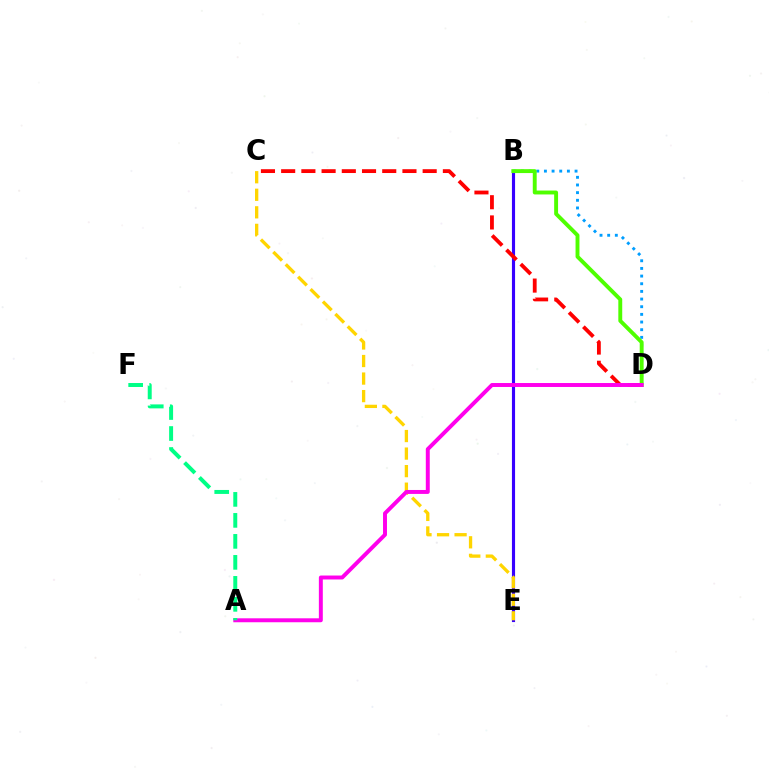{('B', 'E'): [{'color': '#3700ff', 'line_style': 'solid', 'thickness': 2.25}], ('B', 'D'): [{'color': '#009eff', 'line_style': 'dotted', 'thickness': 2.08}, {'color': '#4fff00', 'line_style': 'solid', 'thickness': 2.81}], ('C', 'D'): [{'color': '#ff0000', 'line_style': 'dashed', 'thickness': 2.75}], ('C', 'E'): [{'color': '#ffd500', 'line_style': 'dashed', 'thickness': 2.38}], ('A', 'D'): [{'color': '#ff00ed', 'line_style': 'solid', 'thickness': 2.84}], ('A', 'F'): [{'color': '#00ff86', 'line_style': 'dashed', 'thickness': 2.85}]}